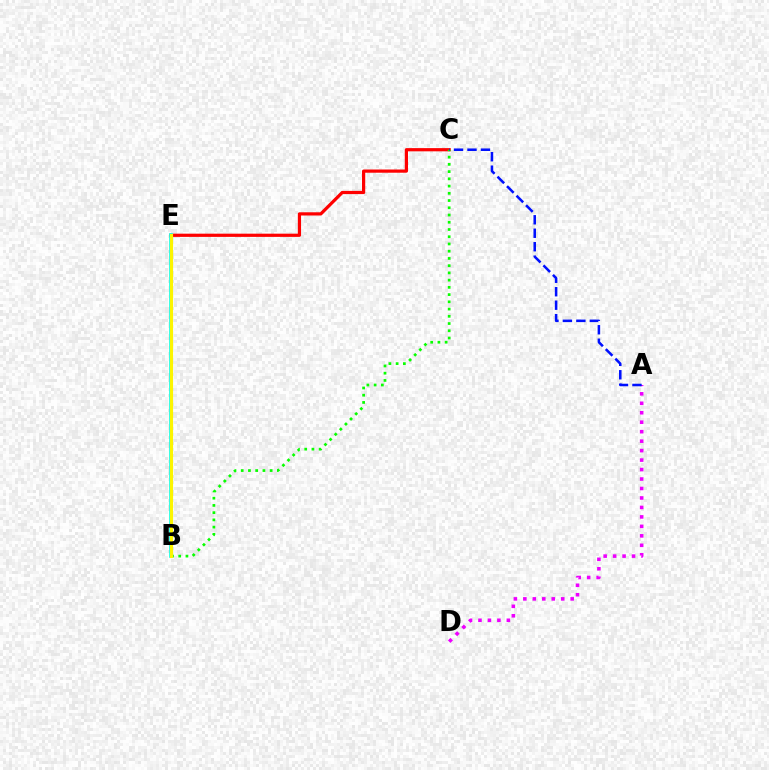{('C', 'E'): [{'color': '#ff0000', 'line_style': 'solid', 'thickness': 2.31}], ('B', 'E'): [{'color': '#00fff6', 'line_style': 'solid', 'thickness': 2.63}, {'color': '#fcf500', 'line_style': 'solid', 'thickness': 2.27}], ('B', 'C'): [{'color': '#08ff00', 'line_style': 'dotted', 'thickness': 1.97}], ('A', 'D'): [{'color': '#ee00ff', 'line_style': 'dotted', 'thickness': 2.57}], ('A', 'C'): [{'color': '#0010ff', 'line_style': 'dashed', 'thickness': 1.83}]}